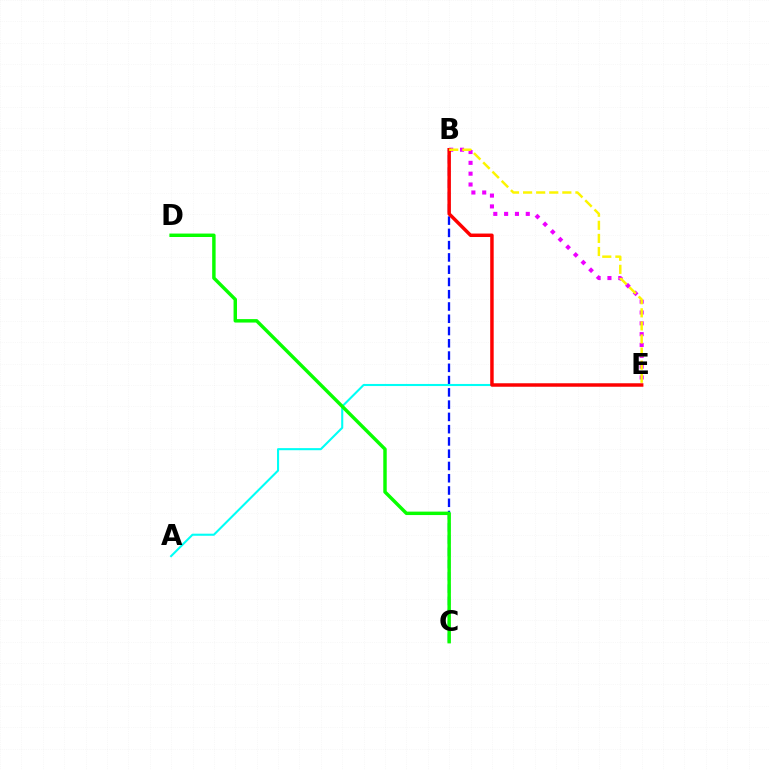{('B', 'C'): [{'color': '#0010ff', 'line_style': 'dashed', 'thickness': 1.67}], ('B', 'E'): [{'color': '#ee00ff', 'line_style': 'dotted', 'thickness': 2.94}, {'color': '#ff0000', 'line_style': 'solid', 'thickness': 2.5}, {'color': '#fcf500', 'line_style': 'dashed', 'thickness': 1.78}], ('A', 'E'): [{'color': '#00fff6', 'line_style': 'solid', 'thickness': 1.51}], ('C', 'D'): [{'color': '#08ff00', 'line_style': 'solid', 'thickness': 2.48}]}